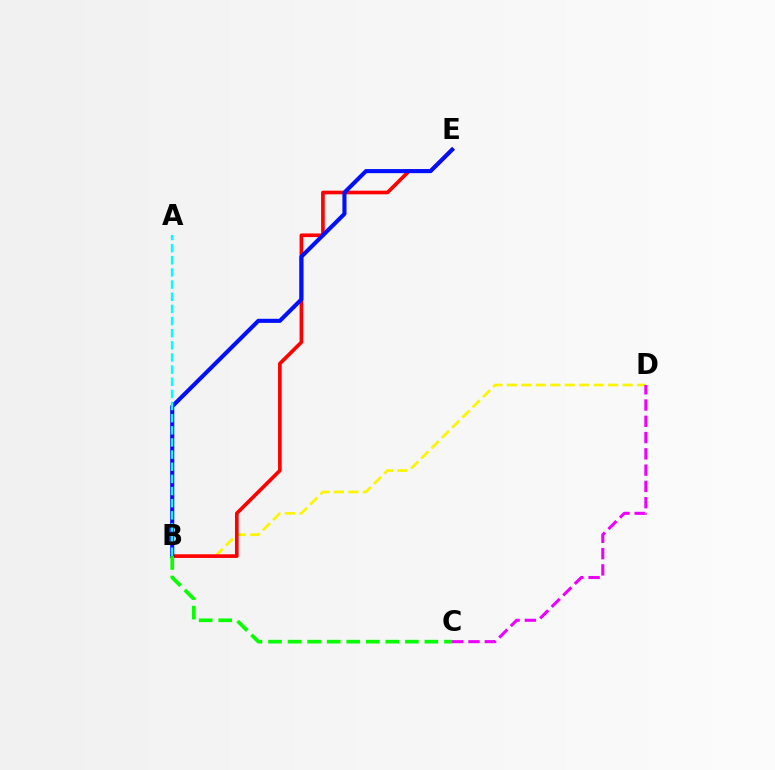{('B', 'D'): [{'color': '#fcf500', 'line_style': 'dashed', 'thickness': 1.97}], ('B', 'E'): [{'color': '#ff0000', 'line_style': 'solid', 'thickness': 2.63}, {'color': '#0010ff', 'line_style': 'solid', 'thickness': 2.94}], ('B', 'C'): [{'color': '#08ff00', 'line_style': 'dashed', 'thickness': 2.66}], ('A', 'B'): [{'color': '#00fff6', 'line_style': 'dashed', 'thickness': 1.65}], ('C', 'D'): [{'color': '#ee00ff', 'line_style': 'dashed', 'thickness': 2.21}]}